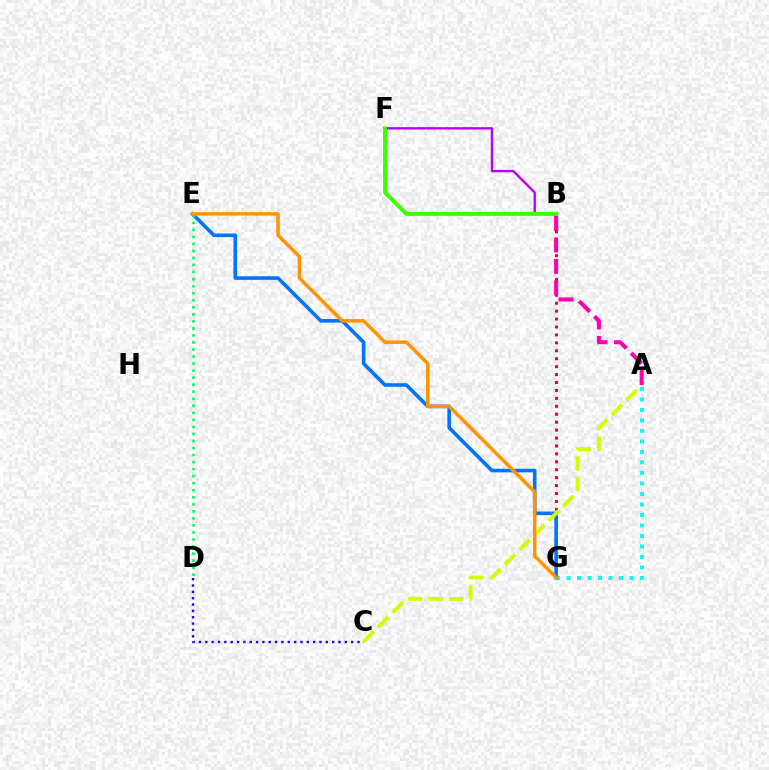{('B', 'F'): [{'color': '#b900ff', 'line_style': 'solid', 'thickness': 1.71}, {'color': '#3dff00', 'line_style': 'solid', 'thickness': 2.84}], ('A', 'G'): [{'color': '#00fff6', 'line_style': 'dotted', 'thickness': 2.85}], ('C', 'D'): [{'color': '#2500ff', 'line_style': 'dotted', 'thickness': 1.72}], ('B', 'G'): [{'color': '#ff0000', 'line_style': 'dotted', 'thickness': 2.15}], ('E', 'G'): [{'color': '#0074ff', 'line_style': 'solid', 'thickness': 2.59}, {'color': '#ff9400', 'line_style': 'solid', 'thickness': 2.49}], ('A', 'C'): [{'color': '#d1ff00', 'line_style': 'dashed', 'thickness': 2.8}], ('D', 'E'): [{'color': '#00ff5c', 'line_style': 'dotted', 'thickness': 1.91}], ('A', 'B'): [{'color': '#ff00ac', 'line_style': 'dashed', 'thickness': 2.91}]}